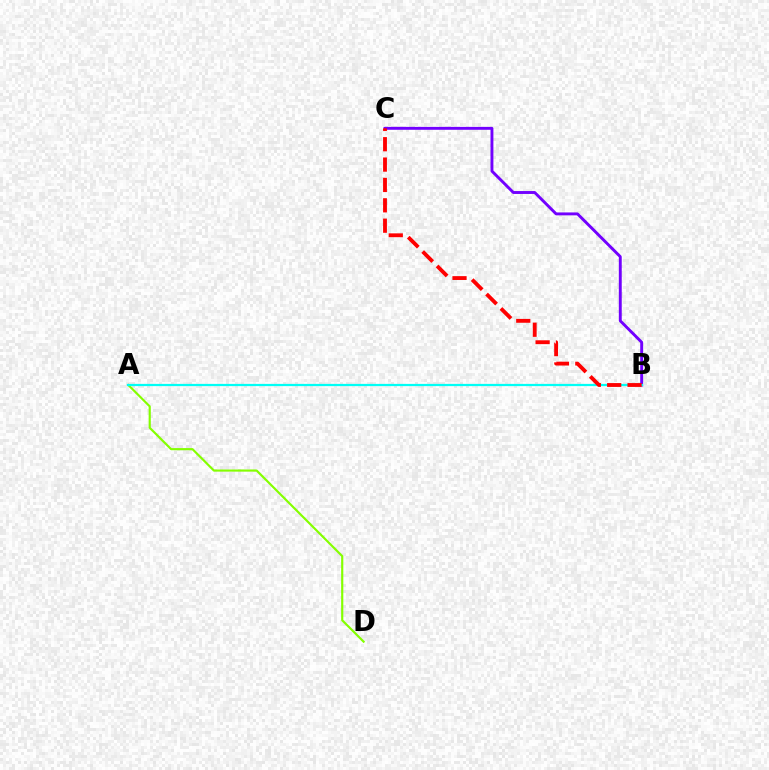{('B', 'C'): [{'color': '#7200ff', 'line_style': 'solid', 'thickness': 2.09}, {'color': '#ff0000', 'line_style': 'dashed', 'thickness': 2.77}], ('A', 'D'): [{'color': '#84ff00', 'line_style': 'solid', 'thickness': 1.56}], ('A', 'B'): [{'color': '#00fff6', 'line_style': 'solid', 'thickness': 1.61}]}